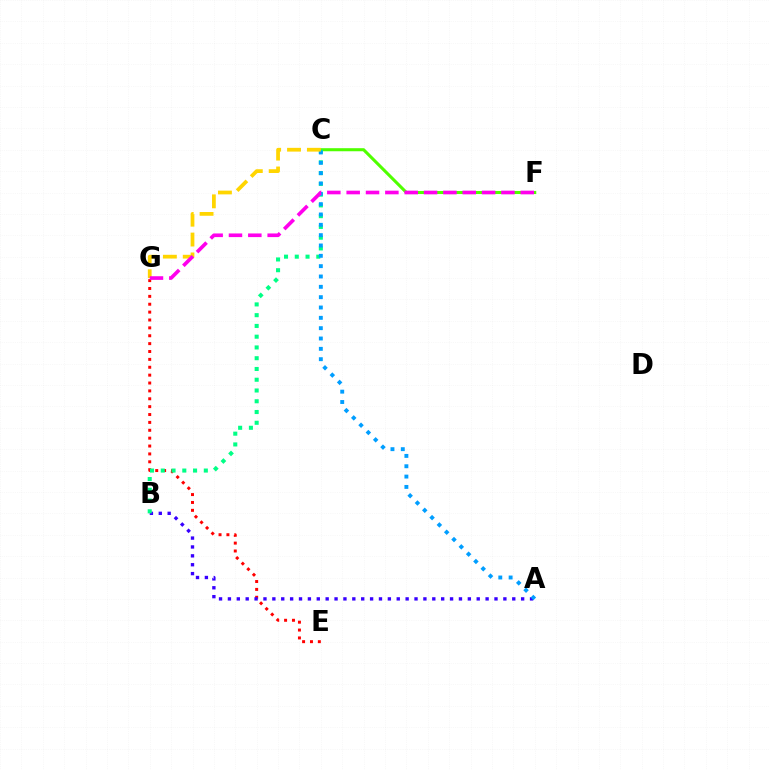{('C', 'F'): [{'color': '#4fff00', 'line_style': 'solid', 'thickness': 2.21}], ('E', 'G'): [{'color': '#ff0000', 'line_style': 'dotted', 'thickness': 2.14}], ('A', 'B'): [{'color': '#3700ff', 'line_style': 'dotted', 'thickness': 2.41}], ('B', 'C'): [{'color': '#00ff86', 'line_style': 'dotted', 'thickness': 2.92}], ('A', 'C'): [{'color': '#009eff', 'line_style': 'dotted', 'thickness': 2.81}], ('C', 'G'): [{'color': '#ffd500', 'line_style': 'dashed', 'thickness': 2.7}], ('F', 'G'): [{'color': '#ff00ed', 'line_style': 'dashed', 'thickness': 2.63}]}